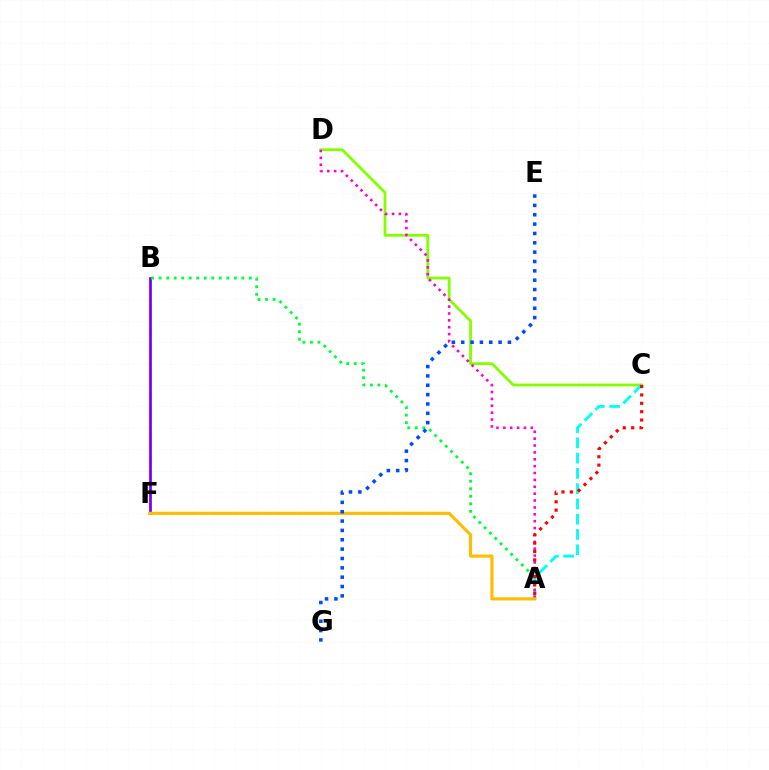{('C', 'D'): [{'color': '#84ff00', 'line_style': 'solid', 'thickness': 2.01}], ('B', 'F'): [{'color': '#7200ff', 'line_style': 'solid', 'thickness': 1.96}], ('A', 'C'): [{'color': '#00fff6', 'line_style': 'dashed', 'thickness': 2.07}, {'color': '#ff0000', 'line_style': 'dotted', 'thickness': 2.27}], ('A', 'B'): [{'color': '#00ff39', 'line_style': 'dotted', 'thickness': 2.04}], ('A', 'D'): [{'color': '#ff00cf', 'line_style': 'dotted', 'thickness': 1.87}], ('A', 'F'): [{'color': '#ffbd00', 'line_style': 'solid', 'thickness': 2.27}], ('E', 'G'): [{'color': '#004bff', 'line_style': 'dotted', 'thickness': 2.54}]}